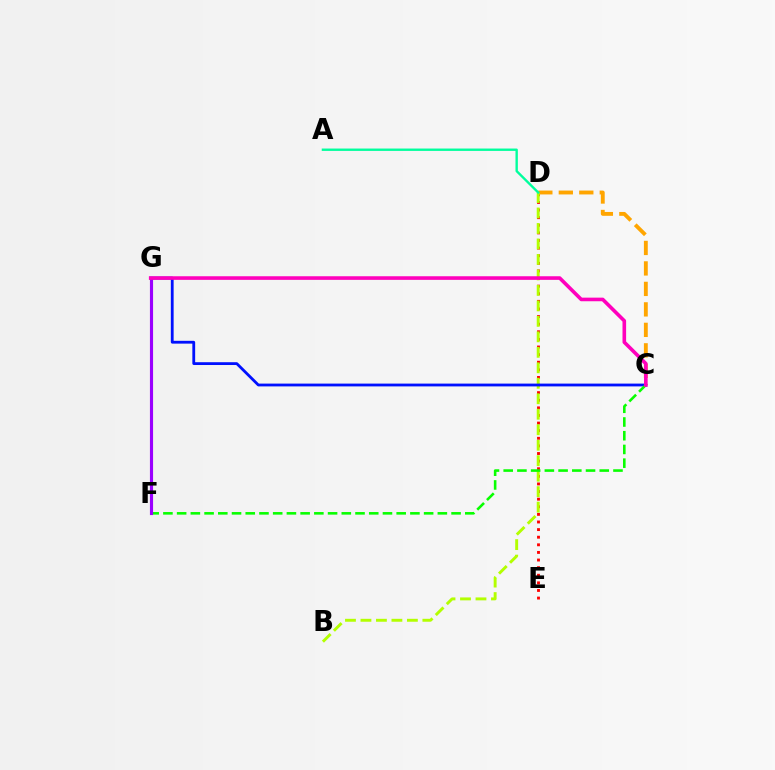{('D', 'E'): [{'color': '#ff0000', 'line_style': 'dotted', 'thickness': 2.07}], ('C', 'D'): [{'color': '#ffa500', 'line_style': 'dashed', 'thickness': 2.78}], ('B', 'D'): [{'color': '#b3ff00', 'line_style': 'dashed', 'thickness': 2.1}], ('C', 'G'): [{'color': '#0010ff', 'line_style': 'solid', 'thickness': 2.02}, {'color': '#ff00bd', 'line_style': 'solid', 'thickness': 2.6}], ('F', 'G'): [{'color': '#00b5ff', 'line_style': 'solid', 'thickness': 2.1}, {'color': '#9b00ff', 'line_style': 'solid', 'thickness': 2.26}], ('C', 'F'): [{'color': '#08ff00', 'line_style': 'dashed', 'thickness': 1.86}], ('A', 'D'): [{'color': '#00ff9d', 'line_style': 'solid', 'thickness': 1.71}]}